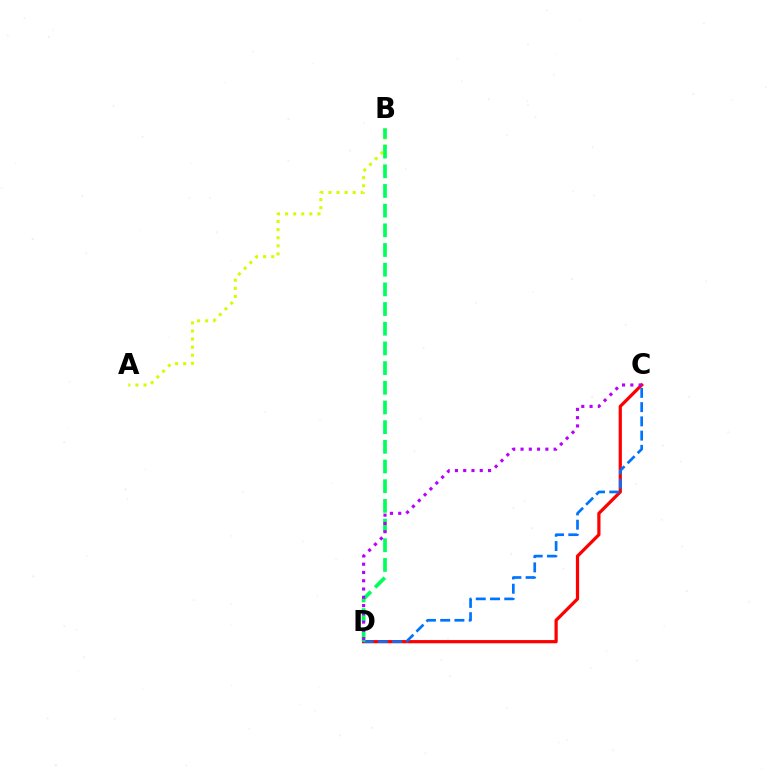{('C', 'D'): [{'color': '#ff0000', 'line_style': 'solid', 'thickness': 2.32}, {'color': '#0074ff', 'line_style': 'dashed', 'thickness': 1.93}, {'color': '#b900ff', 'line_style': 'dotted', 'thickness': 2.25}], ('A', 'B'): [{'color': '#d1ff00', 'line_style': 'dotted', 'thickness': 2.2}], ('B', 'D'): [{'color': '#00ff5c', 'line_style': 'dashed', 'thickness': 2.67}]}